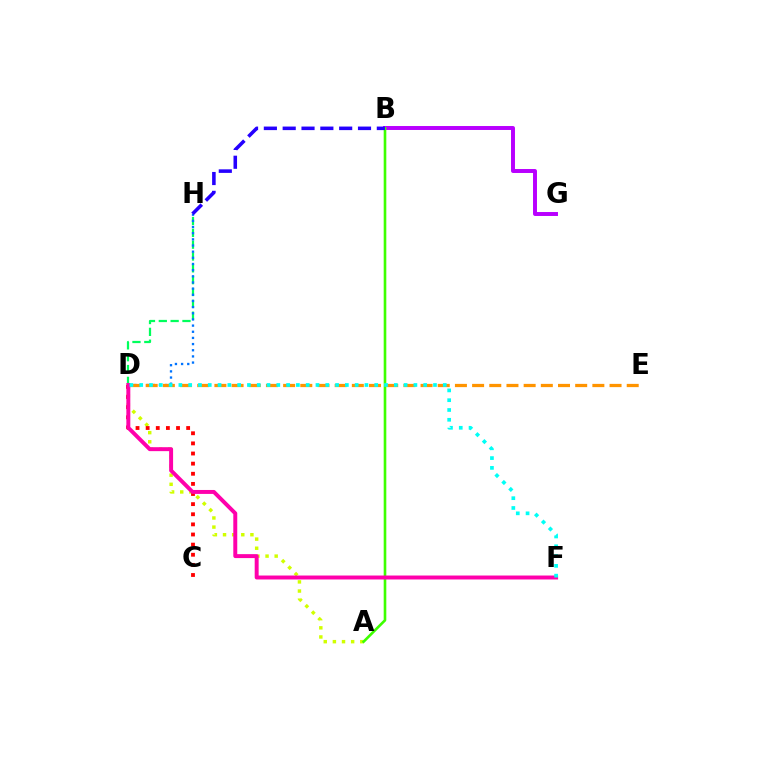{('A', 'D'): [{'color': '#d1ff00', 'line_style': 'dotted', 'thickness': 2.48}], ('B', 'G'): [{'color': '#b900ff', 'line_style': 'solid', 'thickness': 2.85}], ('D', 'H'): [{'color': '#00ff5c', 'line_style': 'dashed', 'thickness': 1.61}, {'color': '#0074ff', 'line_style': 'dotted', 'thickness': 1.67}], ('A', 'B'): [{'color': '#3dff00', 'line_style': 'solid', 'thickness': 1.89}], ('C', 'D'): [{'color': '#ff0000', 'line_style': 'dotted', 'thickness': 2.75}], ('B', 'H'): [{'color': '#2500ff', 'line_style': 'dashed', 'thickness': 2.56}], ('D', 'E'): [{'color': '#ff9400', 'line_style': 'dashed', 'thickness': 2.33}], ('D', 'F'): [{'color': '#ff00ac', 'line_style': 'solid', 'thickness': 2.84}, {'color': '#00fff6', 'line_style': 'dotted', 'thickness': 2.66}]}